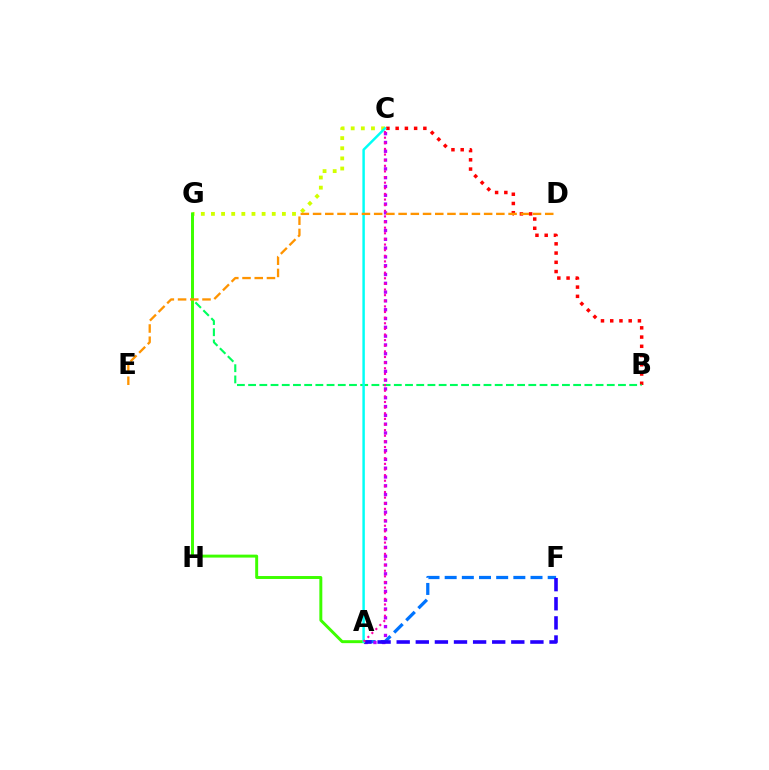{('B', 'C'): [{'color': '#ff0000', 'line_style': 'dotted', 'thickness': 2.51}], ('A', 'F'): [{'color': '#0074ff', 'line_style': 'dashed', 'thickness': 2.33}, {'color': '#2500ff', 'line_style': 'dashed', 'thickness': 2.6}], ('B', 'G'): [{'color': '#00ff5c', 'line_style': 'dashed', 'thickness': 1.52}], ('C', 'G'): [{'color': '#d1ff00', 'line_style': 'dotted', 'thickness': 2.75}], ('A', 'C'): [{'color': '#b900ff', 'line_style': 'dotted', 'thickness': 2.39}, {'color': '#00fff6', 'line_style': 'solid', 'thickness': 1.77}, {'color': '#ff00ac', 'line_style': 'dotted', 'thickness': 1.53}], ('A', 'G'): [{'color': '#3dff00', 'line_style': 'solid', 'thickness': 2.13}], ('D', 'E'): [{'color': '#ff9400', 'line_style': 'dashed', 'thickness': 1.66}]}